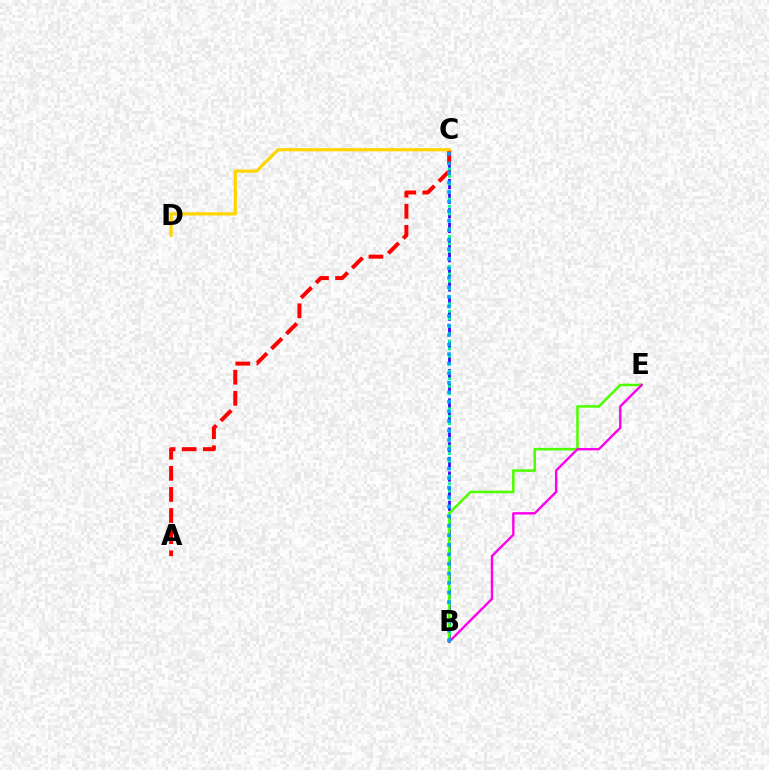{('B', 'C'): [{'color': '#3700ff', 'line_style': 'dashed', 'thickness': 1.99}, {'color': '#00ff86', 'line_style': 'dotted', 'thickness': 2.04}, {'color': '#009eff', 'line_style': 'dotted', 'thickness': 2.59}], ('B', 'E'): [{'color': '#4fff00', 'line_style': 'solid', 'thickness': 1.85}, {'color': '#ff00ed', 'line_style': 'solid', 'thickness': 1.73}], ('A', 'C'): [{'color': '#ff0000', 'line_style': 'dashed', 'thickness': 2.87}], ('C', 'D'): [{'color': '#ffd500', 'line_style': 'solid', 'thickness': 2.27}]}